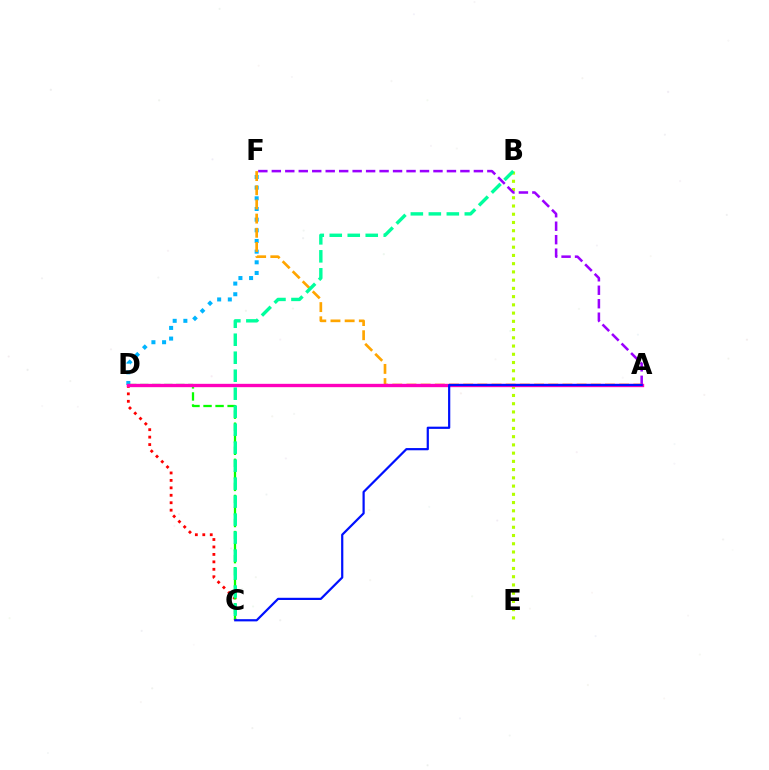{('B', 'E'): [{'color': '#b3ff00', 'line_style': 'dotted', 'thickness': 2.24}], ('D', 'F'): [{'color': '#00b5ff', 'line_style': 'dotted', 'thickness': 2.9}], ('C', 'D'): [{'color': '#ff0000', 'line_style': 'dotted', 'thickness': 2.02}, {'color': '#08ff00', 'line_style': 'dashed', 'thickness': 1.64}], ('A', 'F'): [{'color': '#9b00ff', 'line_style': 'dashed', 'thickness': 1.83}, {'color': '#ffa500', 'line_style': 'dashed', 'thickness': 1.93}], ('A', 'D'): [{'color': '#ff00bd', 'line_style': 'solid', 'thickness': 2.41}], ('A', 'C'): [{'color': '#0010ff', 'line_style': 'solid', 'thickness': 1.59}], ('B', 'C'): [{'color': '#00ff9d', 'line_style': 'dashed', 'thickness': 2.44}]}